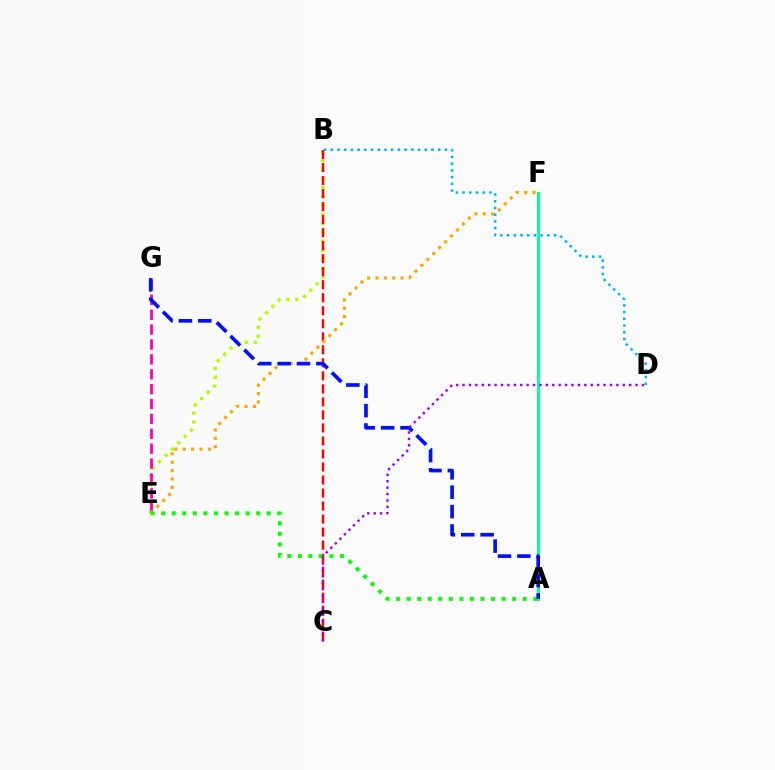{('B', 'E'): [{'color': '#b3ff00', 'line_style': 'dotted', 'thickness': 2.43}], ('E', 'G'): [{'color': '#ff00bd', 'line_style': 'dashed', 'thickness': 2.02}], ('B', 'C'): [{'color': '#ff0000', 'line_style': 'dashed', 'thickness': 1.77}], ('E', 'F'): [{'color': '#ffa500', 'line_style': 'dotted', 'thickness': 2.27}], ('A', 'E'): [{'color': '#08ff00', 'line_style': 'dotted', 'thickness': 2.87}], ('A', 'F'): [{'color': '#00ff9d', 'line_style': 'solid', 'thickness': 2.11}], ('A', 'G'): [{'color': '#0010ff', 'line_style': 'dashed', 'thickness': 2.63}], ('C', 'D'): [{'color': '#9b00ff', 'line_style': 'dotted', 'thickness': 1.74}], ('B', 'D'): [{'color': '#00b5ff', 'line_style': 'dotted', 'thickness': 1.82}]}